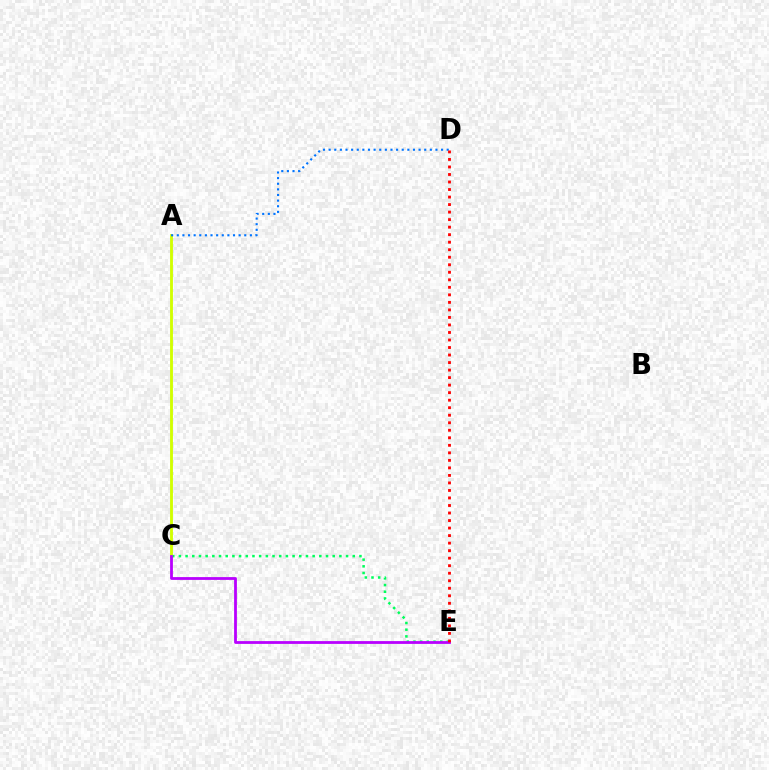{('C', 'E'): [{'color': '#00ff5c', 'line_style': 'dotted', 'thickness': 1.82}, {'color': '#b900ff', 'line_style': 'solid', 'thickness': 2.01}], ('A', 'C'): [{'color': '#d1ff00', 'line_style': 'solid', 'thickness': 2.05}], ('A', 'D'): [{'color': '#0074ff', 'line_style': 'dotted', 'thickness': 1.53}], ('D', 'E'): [{'color': '#ff0000', 'line_style': 'dotted', 'thickness': 2.04}]}